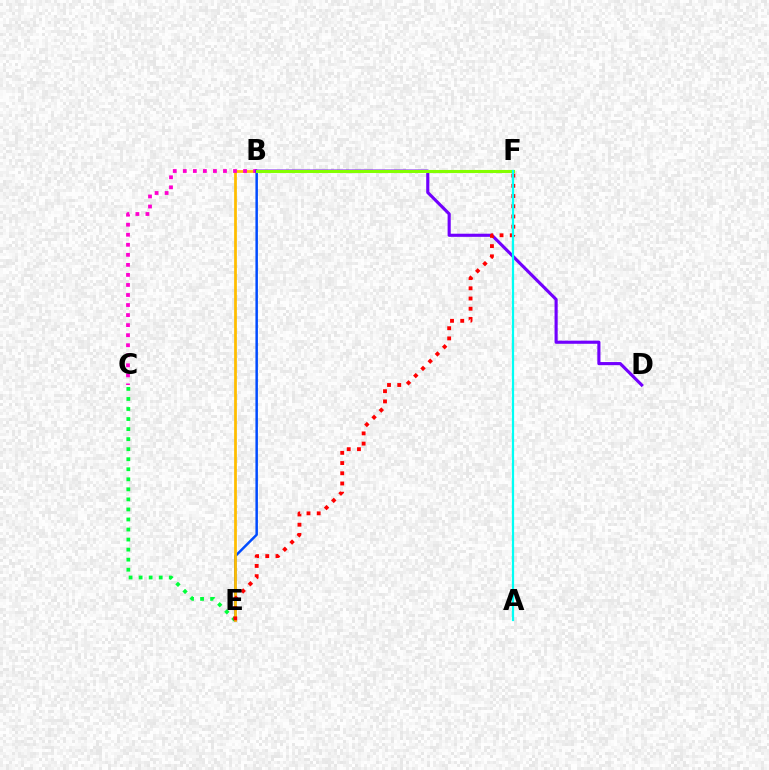{('C', 'E'): [{'color': '#00ff39', 'line_style': 'dotted', 'thickness': 2.73}], ('B', 'E'): [{'color': '#004bff', 'line_style': 'solid', 'thickness': 1.79}, {'color': '#ffbd00', 'line_style': 'solid', 'thickness': 1.98}], ('B', 'C'): [{'color': '#ff00cf', 'line_style': 'dotted', 'thickness': 2.73}], ('B', 'D'): [{'color': '#7200ff', 'line_style': 'solid', 'thickness': 2.25}], ('B', 'F'): [{'color': '#84ff00', 'line_style': 'solid', 'thickness': 2.22}], ('E', 'F'): [{'color': '#ff0000', 'line_style': 'dotted', 'thickness': 2.77}], ('A', 'F'): [{'color': '#00fff6', 'line_style': 'solid', 'thickness': 1.6}]}